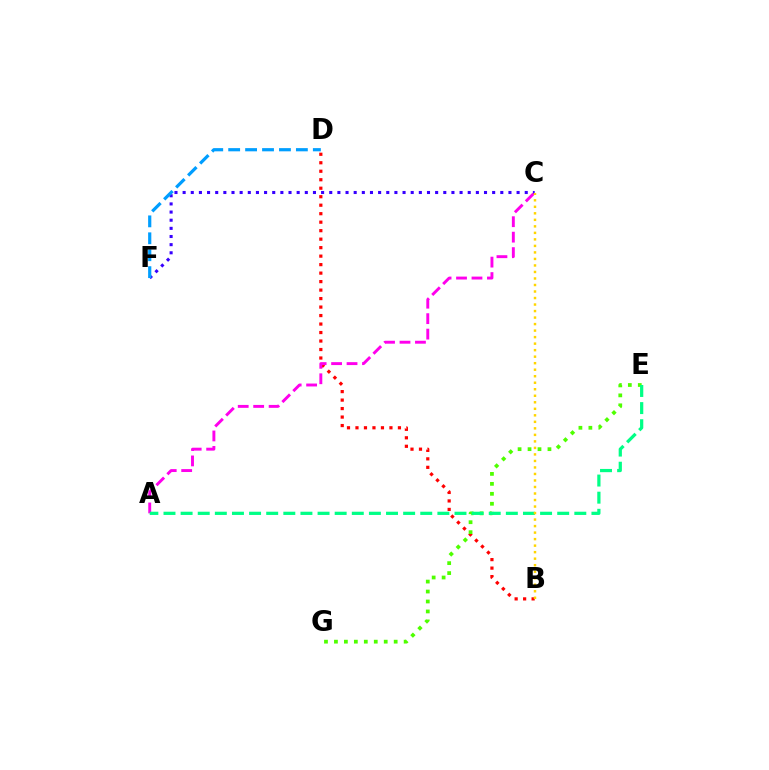{('B', 'D'): [{'color': '#ff0000', 'line_style': 'dotted', 'thickness': 2.31}], ('C', 'F'): [{'color': '#3700ff', 'line_style': 'dotted', 'thickness': 2.21}], ('A', 'C'): [{'color': '#ff00ed', 'line_style': 'dashed', 'thickness': 2.1}], ('E', 'G'): [{'color': '#4fff00', 'line_style': 'dotted', 'thickness': 2.71}], ('A', 'E'): [{'color': '#00ff86', 'line_style': 'dashed', 'thickness': 2.33}], ('B', 'C'): [{'color': '#ffd500', 'line_style': 'dotted', 'thickness': 1.77}], ('D', 'F'): [{'color': '#009eff', 'line_style': 'dashed', 'thickness': 2.3}]}